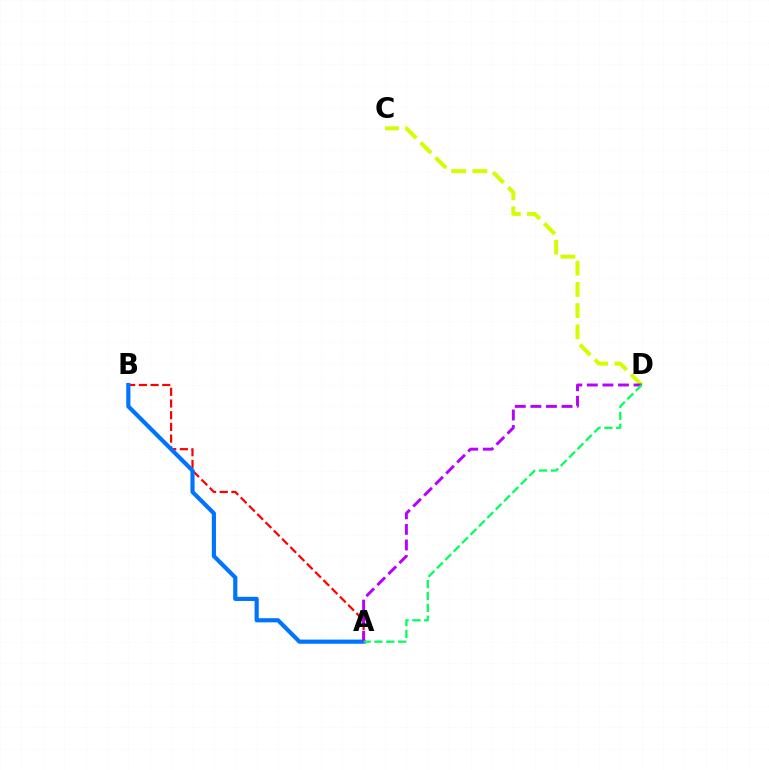{('C', 'D'): [{'color': '#d1ff00', 'line_style': 'dashed', 'thickness': 2.88}], ('A', 'B'): [{'color': '#ff0000', 'line_style': 'dashed', 'thickness': 1.59}, {'color': '#0074ff', 'line_style': 'solid', 'thickness': 2.99}], ('A', 'D'): [{'color': '#b900ff', 'line_style': 'dashed', 'thickness': 2.11}, {'color': '#00ff5c', 'line_style': 'dashed', 'thickness': 1.61}]}